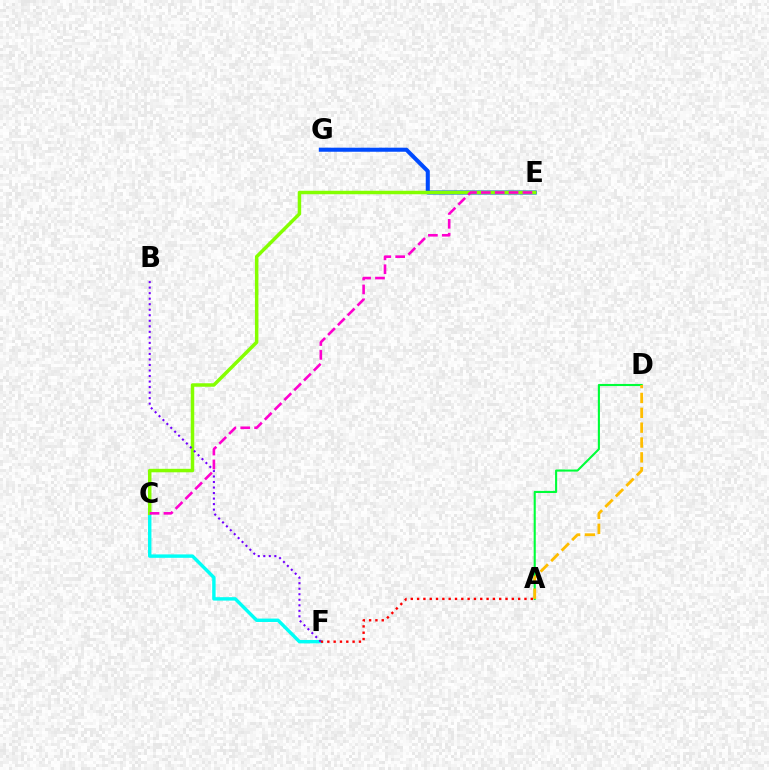{('C', 'F'): [{'color': '#00fff6', 'line_style': 'solid', 'thickness': 2.46}], ('E', 'G'): [{'color': '#004bff', 'line_style': 'solid', 'thickness': 2.92}], ('C', 'E'): [{'color': '#84ff00', 'line_style': 'solid', 'thickness': 2.51}, {'color': '#ff00cf', 'line_style': 'dashed', 'thickness': 1.88}], ('A', 'D'): [{'color': '#00ff39', 'line_style': 'solid', 'thickness': 1.52}, {'color': '#ffbd00', 'line_style': 'dashed', 'thickness': 2.02}], ('B', 'F'): [{'color': '#7200ff', 'line_style': 'dotted', 'thickness': 1.5}], ('A', 'F'): [{'color': '#ff0000', 'line_style': 'dotted', 'thickness': 1.72}]}